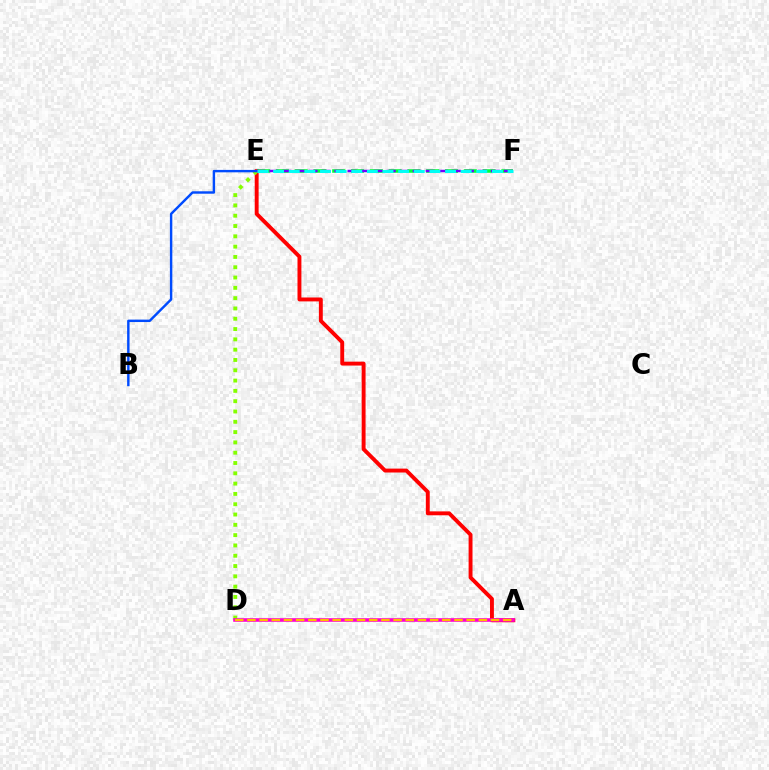{('A', 'E'): [{'color': '#ff0000', 'line_style': 'solid', 'thickness': 2.81}], ('E', 'F'): [{'color': '#00ff39', 'line_style': 'dashed', 'thickness': 2.55}, {'color': '#7200ff', 'line_style': 'dashed', 'thickness': 1.77}, {'color': '#00fff6', 'line_style': 'dashed', 'thickness': 2.12}], ('D', 'E'): [{'color': '#84ff00', 'line_style': 'dotted', 'thickness': 2.8}], ('B', 'E'): [{'color': '#004bff', 'line_style': 'solid', 'thickness': 1.74}], ('A', 'D'): [{'color': '#ff00cf', 'line_style': 'solid', 'thickness': 2.58}, {'color': '#ffbd00', 'line_style': 'dashed', 'thickness': 1.65}]}